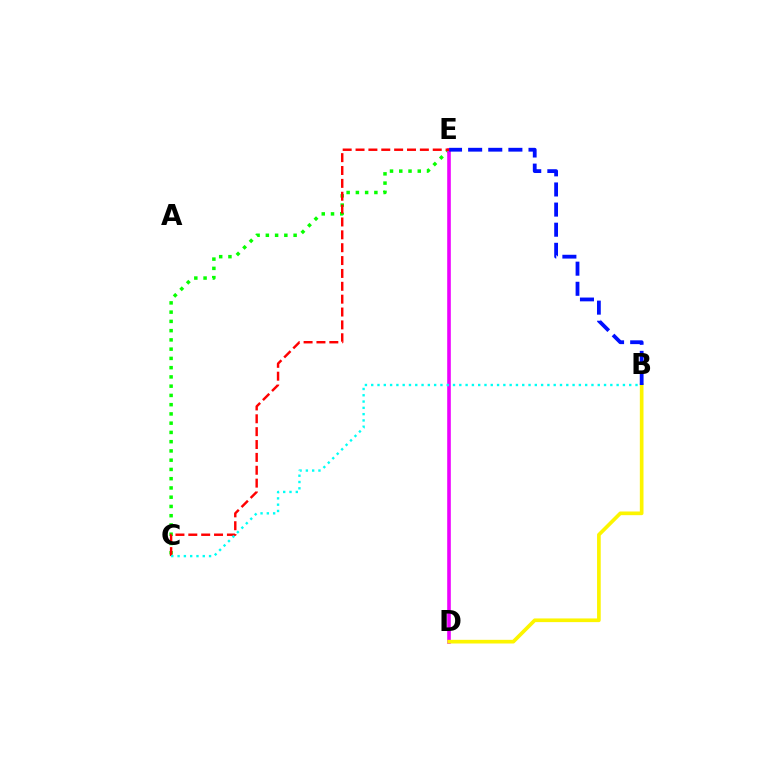{('C', 'E'): [{'color': '#08ff00', 'line_style': 'dotted', 'thickness': 2.51}, {'color': '#ff0000', 'line_style': 'dashed', 'thickness': 1.75}], ('D', 'E'): [{'color': '#ee00ff', 'line_style': 'solid', 'thickness': 2.59}], ('B', 'D'): [{'color': '#fcf500', 'line_style': 'solid', 'thickness': 2.64}], ('B', 'C'): [{'color': '#00fff6', 'line_style': 'dotted', 'thickness': 1.71}], ('B', 'E'): [{'color': '#0010ff', 'line_style': 'dashed', 'thickness': 2.73}]}